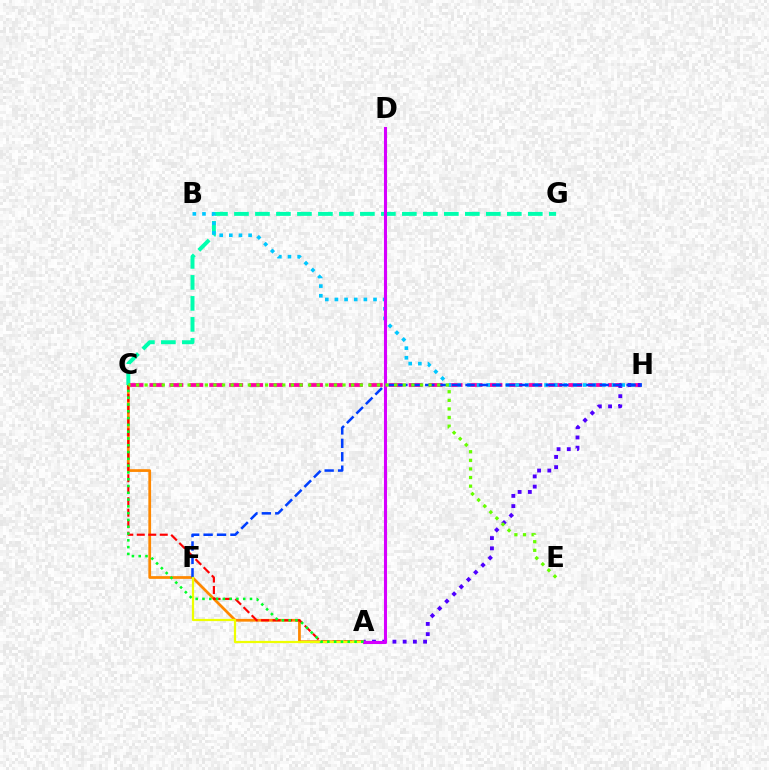{('A', 'C'): [{'color': '#ff8800', 'line_style': 'solid', 'thickness': 1.97}, {'color': '#ff0000', 'line_style': 'dashed', 'thickness': 1.56}, {'color': '#00ff27', 'line_style': 'dotted', 'thickness': 1.85}], ('C', 'G'): [{'color': '#00ffaf', 'line_style': 'dashed', 'thickness': 2.85}], ('C', 'H'): [{'color': '#ff00a0', 'line_style': 'dashed', 'thickness': 2.71}], ('A', 'H'): [{'color': '#4f00ff', 'line_style': 'dotted', 'thickness': 2.78}], ('B', 'H'): [{'color': '#00c7ff', 'line_style': 'dotted', 'thickness': 2.62}], ('F', 'H'): [{'color': '#003fff', 'line_style': 'dashed', 'thickness': 1.82}], ('A', 'F'): [{'color': '#eeff00', 'line_style': 'solid', 'thickness': 1.6}], ('A', 'D'): [{'color': '#d600ff', 'line_style': 'solid', 'thickness': 2.21}], ('C', 'E'): [{'color': '#66ff00', 'line_style': 'dotted', 'thickness': 2.34}]}